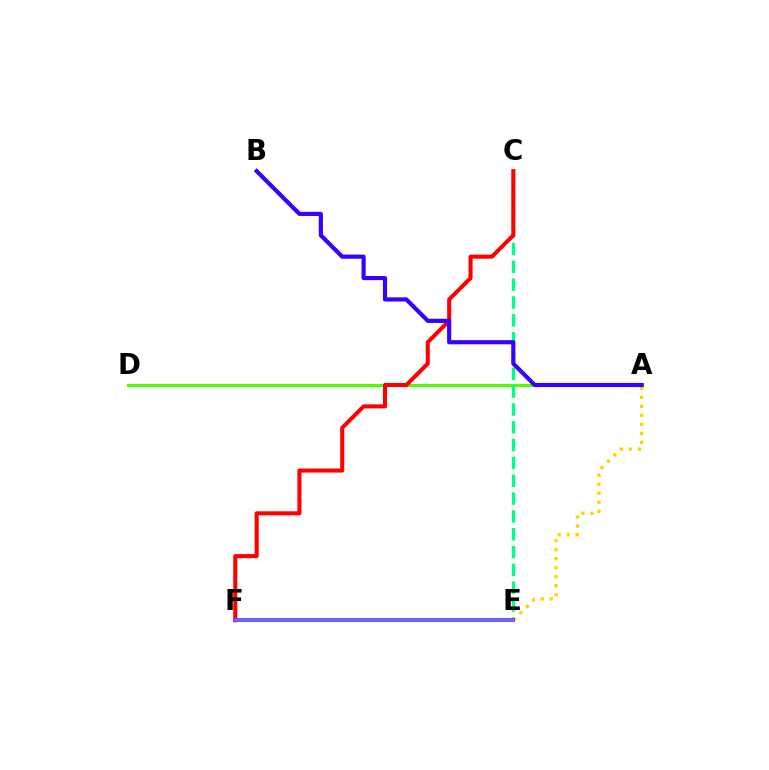{('A', 'D'): [{'color': '#4fff00', 'line_style': 'solid', 'thickness': 2.23}], ('C', 'E'): [{'color': '#00ff86', 'line_style': 'dashed', 'thickness': 2.42}], ('C', 'F'): [{'color': '#ff0000', 'line_style': 'solid', 'thickness': 2.91}], ('A', 'E'): [{'color': '#ffd500', 'line_style': 'dotted', 'thickness': 2.45}], ('A', 'B'): [{'color': '#3700ff', 'line_style': 'solid', 'thickness': 2.99}], ('E', 'F'): [{'color': '#ff00ed', 'line_style': 'solid', 'thickness': 2.8}, {'color': '#009eff', 'line_style': 'solid', 'thickness': 1.64}]}